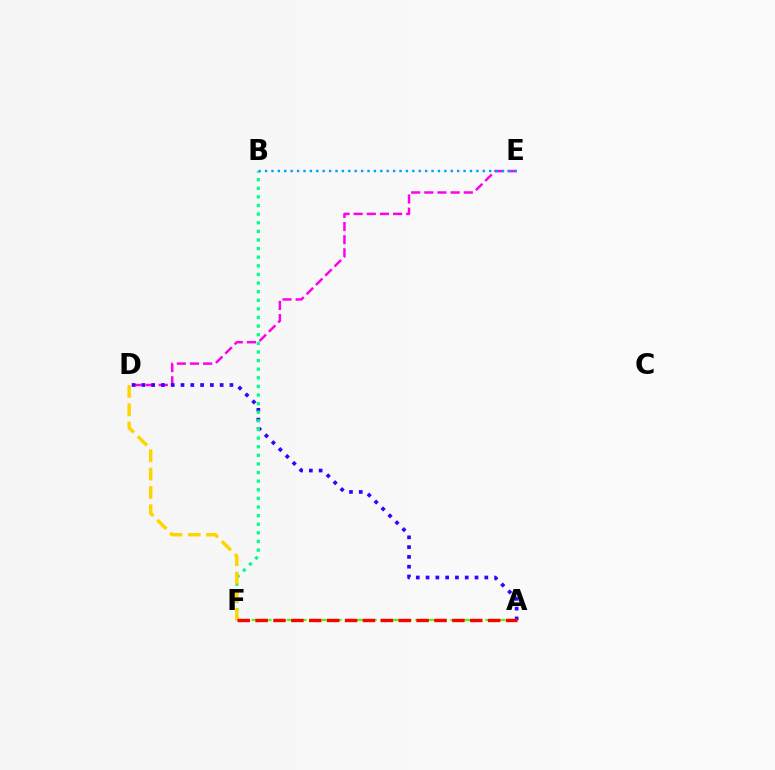{('D', 'E'): [{'color': '#ff00ed', 'line_style': 'dashed', 'thickness': 1.79}], ('A', 'D'): [{'color': '#3700ff', 'line_style': 'dotted', 'thickness': 2.66}], ('B', 'F'): [{'color': '#00ff86', 'line_style': 'dotted', 'thickness': 2.34}], ('A', 'F'): [{'color': '#4fff00', 'line_style': 'dashed', 'thickness': 1.59}, {'color': '#ff0000', 'line_style': 'dashed', 'thickness': 2.43}], ('D', 'F'): [{'color': '#ffd500', 'line_style': 'dashed', 'thickness': 2.49}], ('B', 'E'): [{'color': '#009eff', 'line_style': 'dotted', 'thickness': 1.74}]}